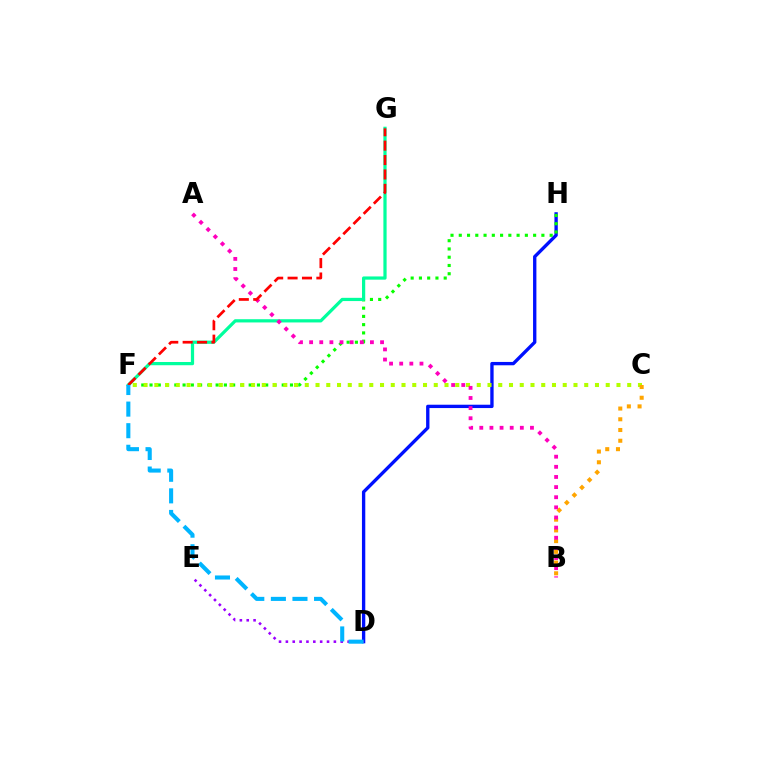{('D', 'H'): [{'color': '#0010ff', 'line_style': 'solid', 'thickness': 2.41}], ('F', 'H'): [{'color': '#08ff00', 'line_style': 'dotted', 'thickness': 2.24}], ('C', 'F'): [{'color': '#b3ff00', 'line_style': 'dotted', 'thickness': 2.92}], ('F', 'G'): [{'color': '#00ff9d', 'line_style': 'solid', 'thickness': 2.32}, {'color': '#ff0000', 'line_style': 'dashed', 'thickness': 1.96}], ('B', 'C'): [{'color': '#ffa500', 'line_style': 'dotted', 'thickness': 2.92}], ('A', 'B'): [{'color': '#ff00bd', 'line_style': 'dotted', 'thickness': 2.75}], ('D', 'E'): [{'color': '#9b00ff', 'line_style': 'dotted', 'thickness': 1.86}], ('D', 'F'): [{'color': '#00b5ff', 'line_style': 'dashed', 'thickness': 2.93}]}